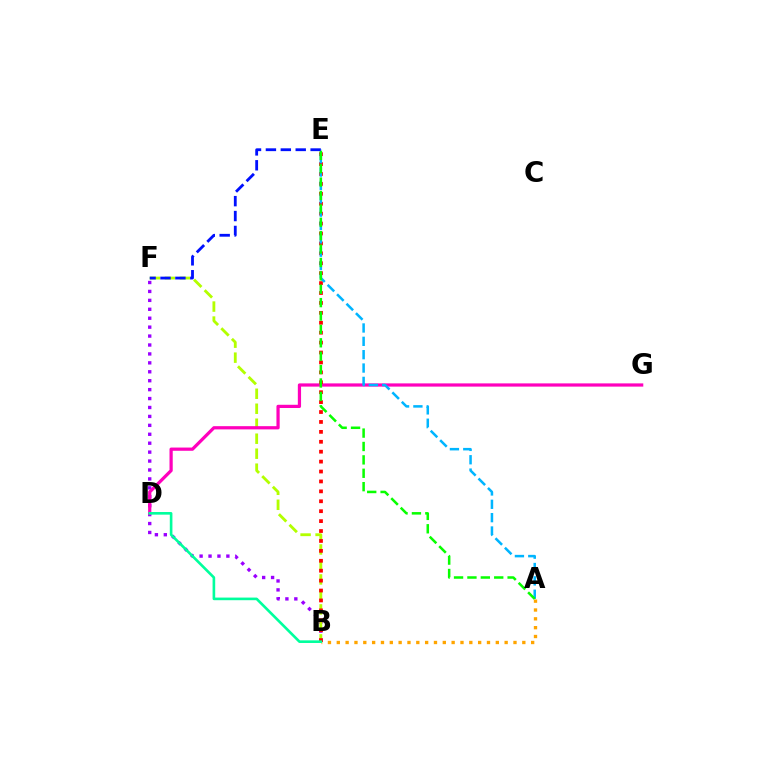{('B', 'F'): [{'color': '#9b00ff', 'line_style': 'dotted', 'thickness': 2.43}, {'color': '#b3ff00', 'line_style': 'dashed', 'thickness': 2.04}], ('A', 'B'): [{'color': '#ffa500', 'line_style': 'dotted', 'thickness': 2.4}], ('D', 'G'): [{'color': '#ff00bd', 'line_style': 'solid', 'thickness': 2.32}], ('B', 'E'): [{'color': '#ff0000', 'line_style': 'dotted', 'thickness': 2.69}], ('A', 'E'): [{'color': '#00b5ff', 'line_style': 'dashed', 'thickness': 1.81}, {'color': '#08ff00', 'line_style': 'dashed', 'thickness': 1.82}], ('E', 'F'): [{'color': '#0010ff', 'line_style': 'dashed', 'thickness': 2.02}], ('B', 'D'): [{'color': '#00ff9d', 'line_style': 'solid', 'thickness': 1.89}]}